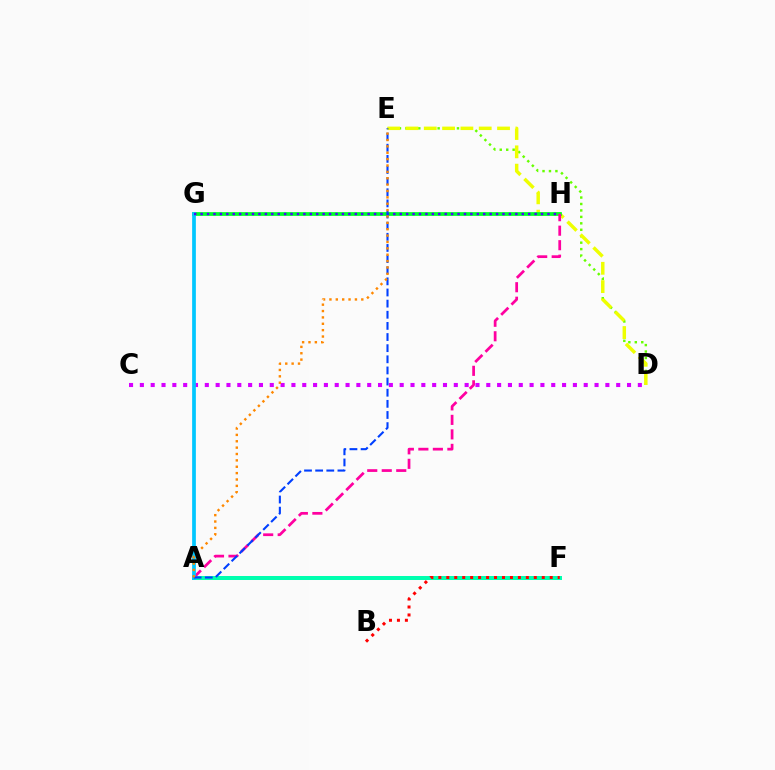{('A', 'F'): [{'color': '#00ffaf', 'line_style': 'solid', 'thickness': 2.88}], ('D', 'E'): [{'color': '#66ff00', 'line_style': 'dotted', 'thickness': 1.75}, {'color': '#eeff00', 'line_style': 'dashed', 'thickness': 2.49}], ('C', 'D'): [{'color': '#d600ff', 'line_style': 'dotted', 'thickness': 2.94}], ('B', 'F'): [{'color': '#ff0000', 'line_style': 'dotted', 'thickness': 2.16}], ('G', 'H'): [{'color': '#00ff27', 'line_style': 'solid', 'thickness': 2.7}, {'color': '#4f00ff', 'line_style': 'dotted', 'thickness': 1.75}], ('A', 'H'): [{'color': '#ff00a0', 'line_style': 'dashed', 'thickness': 1.97}], ('A', 'G'): [{'color': '#00c7ff', 'line_style': 'solid', 'thickness': 2.68}], ('A', 'E'): [{'color': '#003fff', 'line_style': 'dashed', 'thickness': 1.51}, {'color': '#ff8800', 'line_style': 'dotted', 'thickness': 1.73}]}